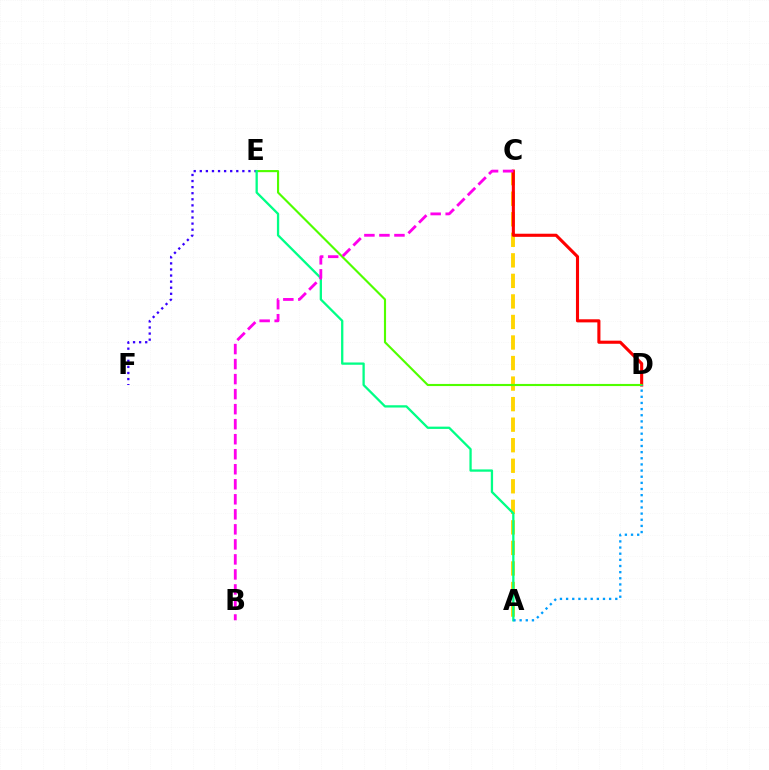{('E', 'F'): [{'color': '#3700ff', 'line_style': 'dotted', 'thickness': 1.65}], ('A', 'C'): [{'color': '#ffd500', 'line_style': 'dashed', 'thickness': 2.79}], ('C', 'D'): [{'color': '#ff0000', 'line_style': 'solid', 'thickness': 2.23}], ('D', 'E'): [{'color': '#4fff00', 'line_style': 'solid', 'thickness': 1.54}], ('A', 'E'): [{'color': '#00ff86', 'line_style': 'solid', 'thickness': 1.65}], ('B', 'C'): [{'color': '#ff00ed', 'line_style': 'dashed', 'thickness': 2.04}], ('A', 'D'): [{'color': '#009eff', 'line_style': 'dotted', 'thickness': 1.67}]}